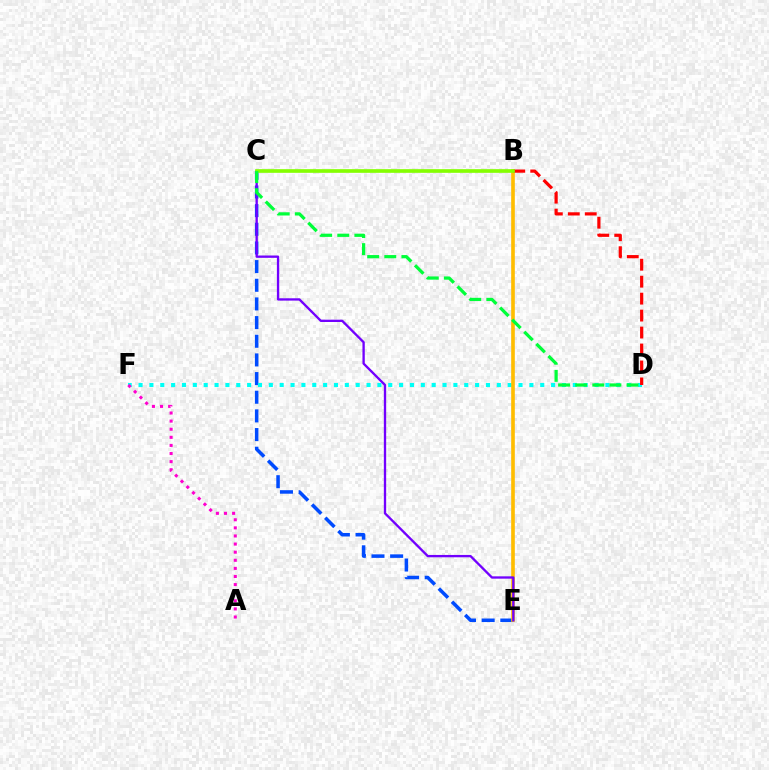{('C', 'E'): [{'color': '#004bff', 'line_style': 'dashed', 'thickness': 2.54}, {'color': '#7200ff', 'line_style': 'solid', 'thickness': 1.68}], ('D', 'F'): [{'color': '#00fff6', 'line_style': 'dotted', 'thickness': 2.95}], ('B', 'E'): [{'color': '#ffbd00', 'line_style': 'solid', 'thickness': 2.62}], ('A', 'F'): [{'color': '#ff00cf', 'line_style': 'dotted', 'thickness': 2.2}], ('B', 'D'): [{'color': '#ff0000', 'line_style': 'dashed', 'thickness': 2.3}], ('B', 'C'): [{'color': '#84ff00', 'line_style': 'solid', 'thickness': 2.63}], ('C', 'D'): [{'color': '#00ff39', 'line_style': 'dashed', 'thickness': 2.32}]}